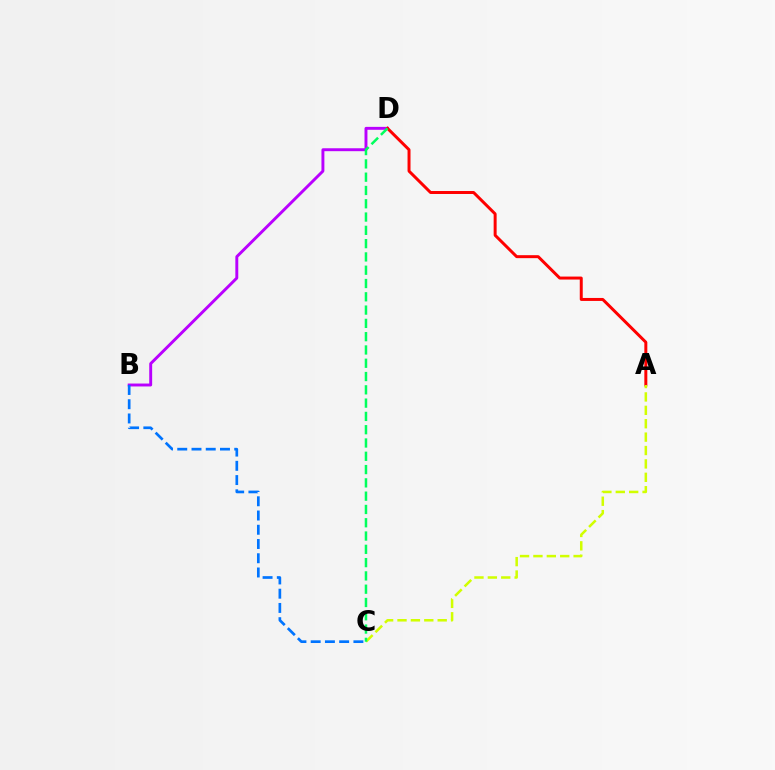{('B', 'D'): [{'color': '#b900ff', 'line_style': 'solid', 'thickness': 2.1}], ('A', 'D'): [{'color': '#ff0000', 'line_style': 'solid', 'thickness': 2.15}], ('A', 'C'): [{'color': '#d1ff00', 'line_style': 'dashed', 'thickness': 1.82}], ('C', 'D'): [{'color': '#00ff5c', 'line_style': 'dashed', 'thickness': 1.81}], ('B', 'C'): [{'color': '#0074ff', 'line_style': 'dashed', 'thickness': 1.93}]}